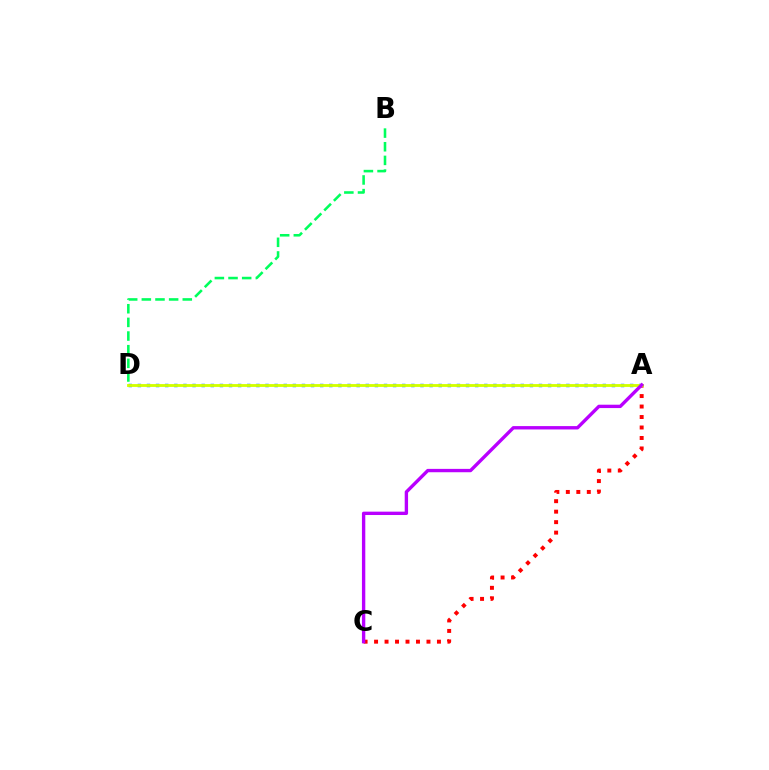{('A', 'D'): [{'color': '#0074ff', 'line_style': 'dotted', 'thickness': 2.48}, {'color': '#d1ff00', 'line_style': 'solid', 'thickness': 2.05}], ('A', 'C'): [{'color': '#ff0000', 'line_style': 'dotted', 'thickness': 2.85}, {'color': '#b900ff', 'line_style': 'solid', 'thickness': 2.42}], ('B', 'D'): [{'color': '#00ff5c', 'line_style': 'dashed', 'thickness': 1.85}]}